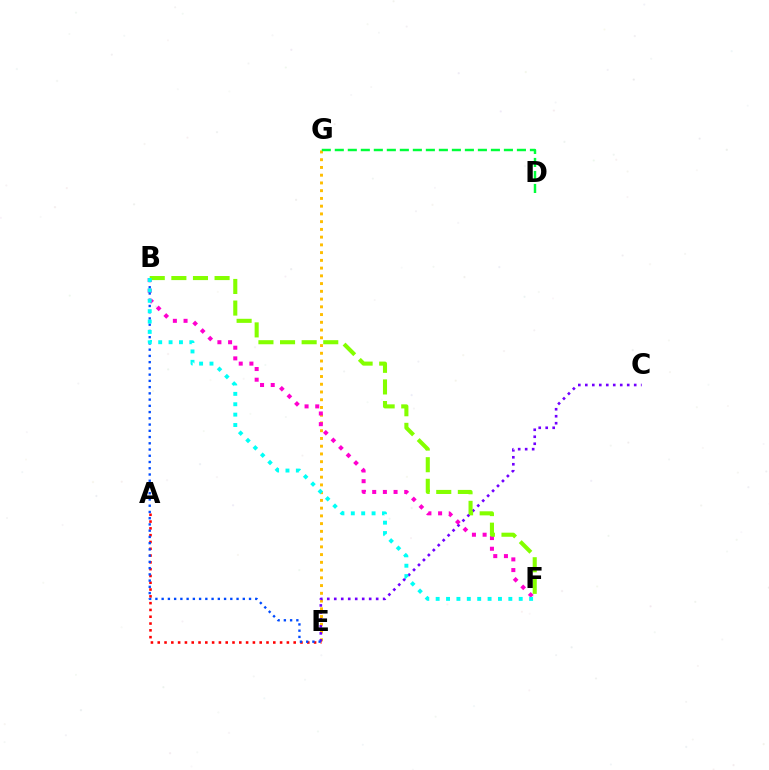{('E', 'G'): [{'color': '#ffbd00', 'line_style': 'dotted', 'thickness': 2.1}], ('C', 'E'): [{'color': '#7200ff', 'line_style': 'dotted', 'thickness': 1.9}], ('A', 'E'): [{'color': '#ff0000', 'line_style': 'dotted', 'thickness': 1.85}], ('B', 'F'): [{'color': '#ff00cf', 'line_style': 'dotted', 'thickness': 2.9}, {'color': '#84ff00', 'line_style': 'dashed', 'thickness': 2.94}, {'color': '#00fff6', 'line_style': 'dotted', 'thickness': 2.82}], ('B', 'E'): [{'color': '#004bff', 'line_style': 'dotted', 'thickness': 1.7}], ('D', 'G'): [{'color': '#00ff39', 'line_style': 'dashed', 'thickness': 1.77}]}